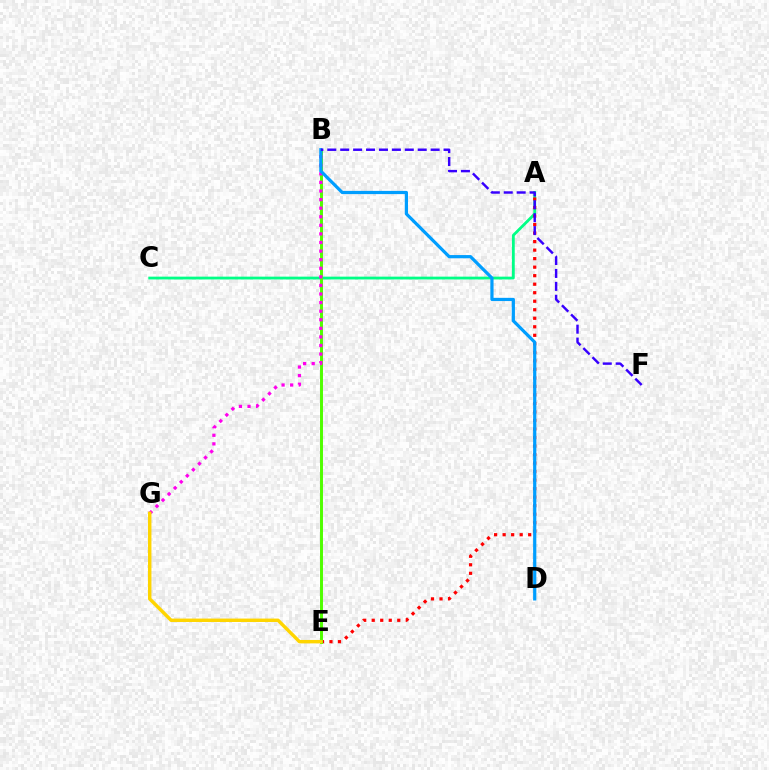{('A', 'C'): [{'color': '#00ff86', 'line_style': 'solid', 'thickness': 2.02}], ('A', 'E'): [{'color': '#ff0000', 'line_style': 'dotted', 'thickness': 2.31}], ('B', 'E'): [{'color': '#4fff00', 'line_style': 'solid', 'thickness': 2.13}], ('B', 'G'): [{'color': '#ff00ed', 'line_style': 'dotted', 'thickness': 2.33}], ('B', 'D'): [{'color': '#009eff', 'line_style': 'solid', 'thickness': 2.31}], ('B', 'F'): [{'color': '#3700ff', 'line_style': 'dashed', 'thickness': 1.76}], ('E', 'G'): [{'color': '#ffd500', 'line_style': 'solid', 'thickness': 2.46}]}